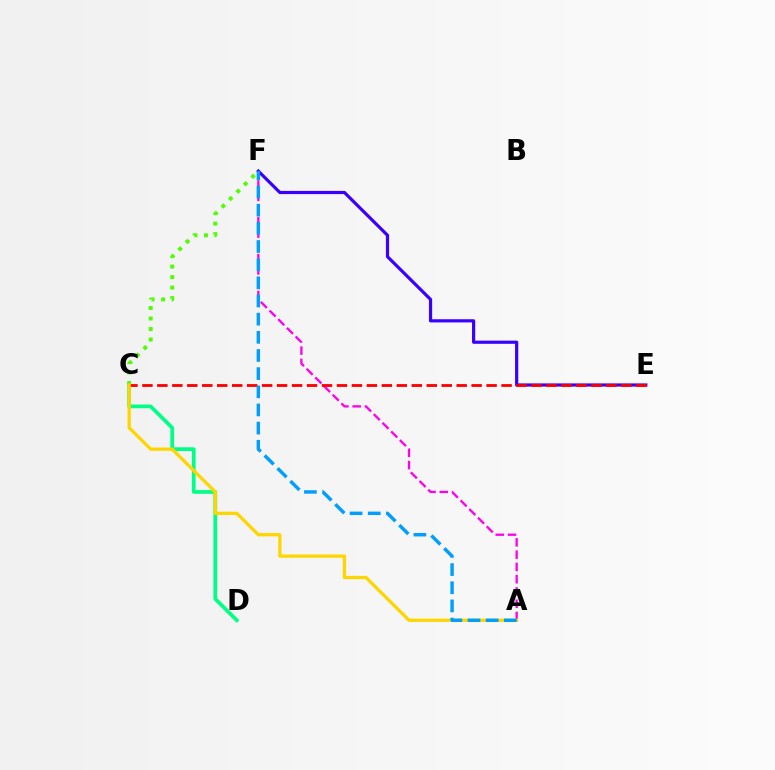{('C', 'F'): [{'color': '#4fff00', 'line_style': 'dotted', 'thickness': 2.85}], ('C', 'D'): [{'color': '#00ff86', 'line_style': 'solid', 'thickness': 2.68}], ('E', 'F'): [{'color': '#3700ff', 'line_style': 'solid', 'thickness': 2.29}], ('A', 'F'): [{'color': '#ff00ed', 'line_style': 'dashed', 'thickness': 1.67}, {'color': '#009eff', 'line_style': 'dashed', 'thickness': 2.47}], ('C', 'E'): [{'color': '#ff0000', 'line_style': 'dashed', 'thickness': 2.03}], ('A', 'C'): [{'color': '#ffd500', 'line_style': 'solid', 'thickness': 2.35}]}